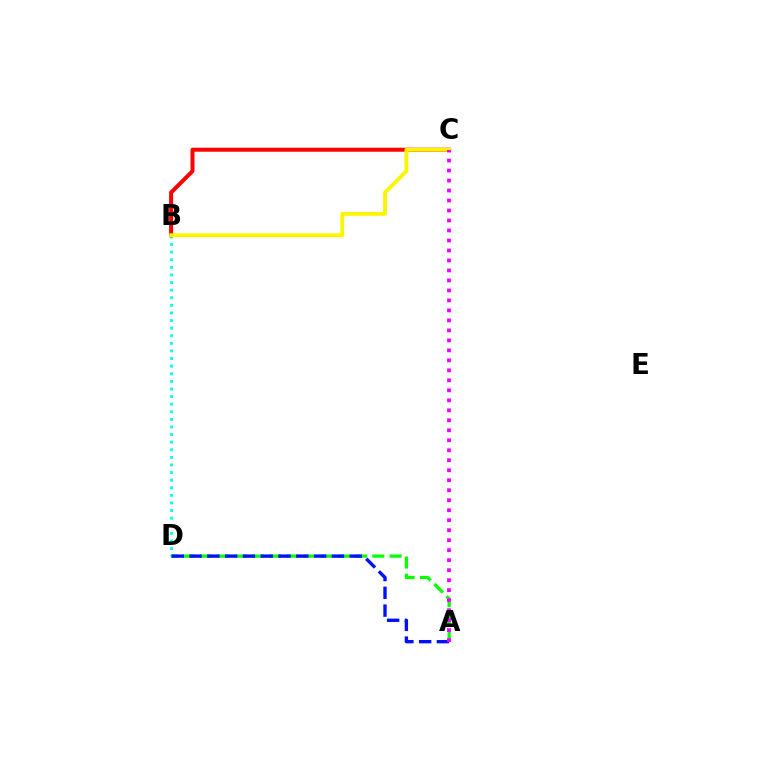{('B', 'D'): [{'color': '#00fff6', 'line_style': 'dotted', 'thickness': 2.07}], ('B', 'C'): [{'color': '#ff0000', 'line_style': 'solid', 'thickness': 2.87}, {'color': '#fcf500', 'line_style': 'solid', 'thickness': 2.76}], ('A', 'D'): [{'color': '#08ff00', 'line_style': 'dashed', 'thickness': 2.34}, {'color': '#0010ff', 'line_style': 'dashed', 'thickness': 2.42}], ('A', 'C'): [{'color': '#ee00ff', 'line_style': 'dotted', 'thickness': 2.71}]}